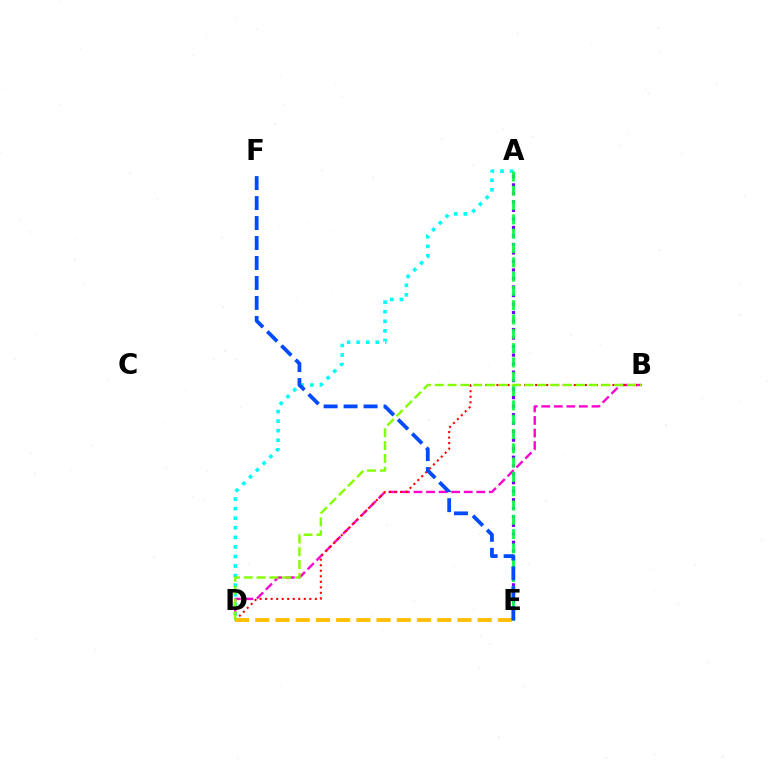{('B', 'D'): [{'color': '#ff00cf', 'line_style': 'dashed', 'thickness': 1.71}, {'color': '#ff0000', 'line_style': 'dotted', 'thickness': 1.5}, {'color': '#84ff00', 'line_style': 'dashed', 'thickness': 1.74}], ('A', 'E'): [{'color': '#7200ff', 'line_style': 'dotted', 'thickness': 2.31}, {'color': '#00ff39', 'line_style': 'dashed', 'thickness': 1.94}], ('A', 'D'): [{'color': '#00fff6', 'line_style': 'dotted', 'thickness': 2.6}], ('D', 'E'): [{'color': '#ffbd00', 'line_style': 'dashed', 'thickness': 2.75}], ('E', 'F'): [{'color': '#004bff', 'line_style': 'dashed', 'thickness': 2.71}]}